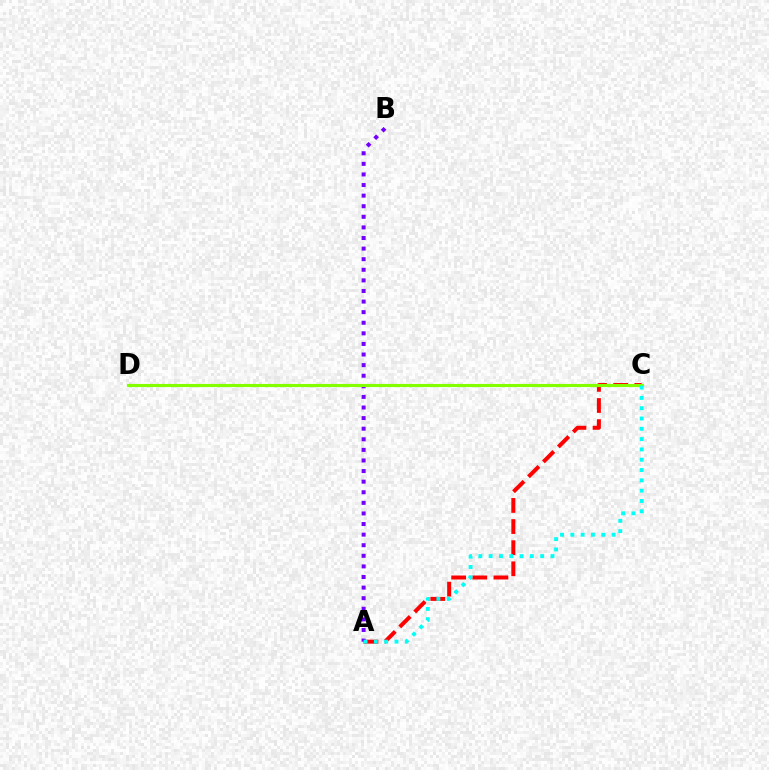{('A', 'C'): [{'color': '#ff0000', 'line_style': 'dashed', 'thickness': 2.87}, {'color': '#00fff6', 'line_style': 'dotted', 'thickness': 2.8}], ('A', 'B'): [{'color': '#7200ff', 'line_style': 'dotted', 'thickness': 2.88}], ('C', 'D'): [{'color': '#84ff00', 'line_style': 'solid', 'thickness': 2.26}]}